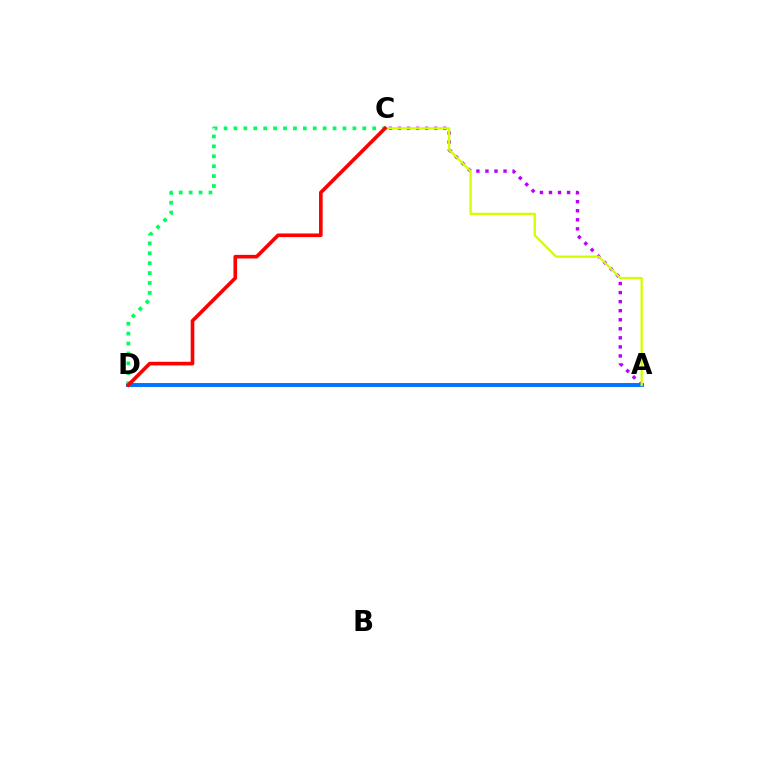{('A', 'C'): [{'color': '#b900ff', 'line_style': 'dotted', 'thickness': 2.46}, {'color': '#d1ff00', 'line_style': 'solid', 'thickness': 1.66}], ('A', 'D'): [{'color': '#0074ff', 'line_style': 'solid', 'thickness': 2.82}], ('C', 'D'): [{'color': '#00ff5c', 'line_style': 'dotted', 'thickness': 2.69}, {'color': '#ff0000', 'line_style': 'solid', 'thickness': 2.61}]}